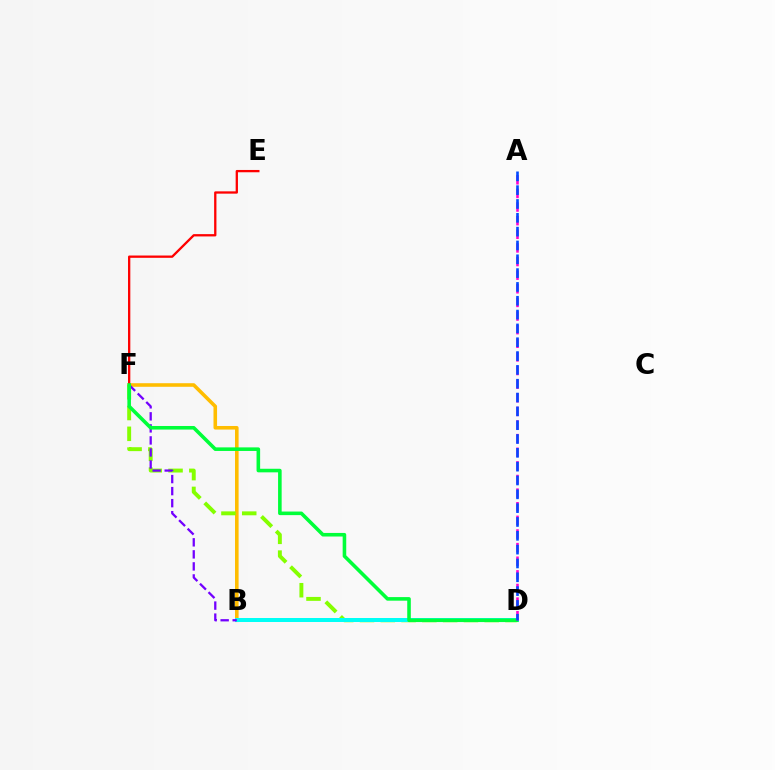{('B', 'F'): [{'color': '#ffbd00', 'line_style': 'solid', 'thickness': 2.58}, {'color': '#7200ff', 'line_style': 'dashed', 'thickness': 1.64}], ('D', 'F'): [{'color': '#84ff00', 'line_style': 'dashed', 'thickness': 2.82}, {'color': '#00ff39', 'line_style': 'solid', 'thickness': 2.58}], ('E', 'F'): [{'color': '#ff0000', 'line_style': 'solid', 'thickness': 1.66}], ('B', 'D'): [{'color': '#00fff6', 'line_style': 'solid', 'thickness': 2.88}], ('A', 'D'): [{'color': '#ff00cf', 'line_style': 'dashed', 'thickness': 1.85}, {'color': '#004bff', 'line_style': 'dashed', 'thickness': 1.88}]}